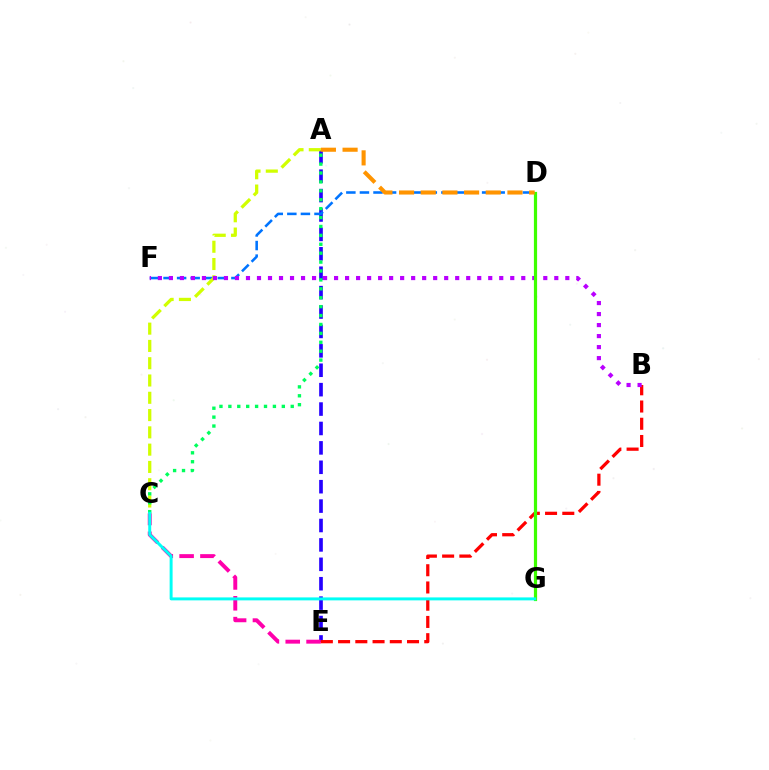{('A', 'E'): [{'color': '#2500ff', 'line_style': 'dashed', 'thickness': 2.64}], ('D', 'F'): [{'color': '#0074ff', 'line_style': 'dashed', 'thickness': 1.84}], ('C', 'E'): [{'color': '#ff00ac', 'line_style': 'dashed', 'thickness': 2.83}], ('B', 'E'): [{'color': '#ff0000', 'line_style': 'dashed', 'thickness': 2.34}], ('A', 'C'): [{'color': '#d1ff00', 'line_style': 'dashed', 'thickness': 2.35}, {'color': '#00ff5c', 'line_style': 'dotted', 'thickness': 2.42}], ('B', 'F'): [{'color': '#b900ff', 'line_style': 'dotted', 'thickness': 2.99}], ('D', 'G'): [{'color': '#3dff00', 'line_style': 'solid', 'thickness': 2.3}], ('A', 'D'): [{'color': '#ff9400', 'line_style': 'dashed', 'thickness': 2.95}], ('C', 'G'): [{'color': '#00fff6', 'line_style': 'solid', 'thickness': 2.13}]}